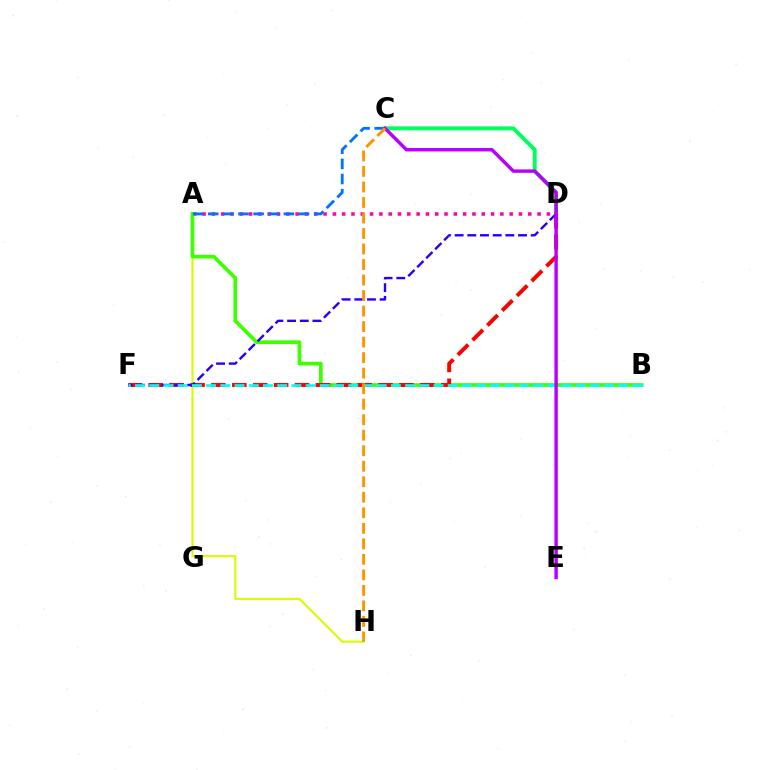{('C', 'D'): [{'color': '#00ff5c', 'line_style': 'solid', 'thickness': 2.81}], ('A', 'D'): [{'color': '#ff00ac', 'line_style': 'dotted', 'thickness': 2.53}], ('A', 'H'): [{'color': '#d1ff00', 'line_style': 'solid', 'thickness': 1.5}], ('A', 'B'): [{'color': '#3dff00', 'line_style': 'solid', 'thickness': 2.66}], ('D', 'F'): [{'color': '#ff0000', 'line_style': 'dashed', 'thickness': 2.84}, {'color': '#2500ff', 'line_style': 'dashed', 'thickness': 1.72}], ('A', 'C'): [{'color': '#0074ff', 'line_style': 'dashed', 'thickness': 2.06}], ('B', 'F'): [{'color': '#00fff6', 'line_style': 'dashed', 'thickness': 1.93}], ('C', 'E'): [{'color': '#b900ff', 'line_style': 'solid', 'thickness': 2.47}], ('C', 'H'): [{'color': '#ff9400', 'line_style': 'dashed', 'thickness': 2.11}]}